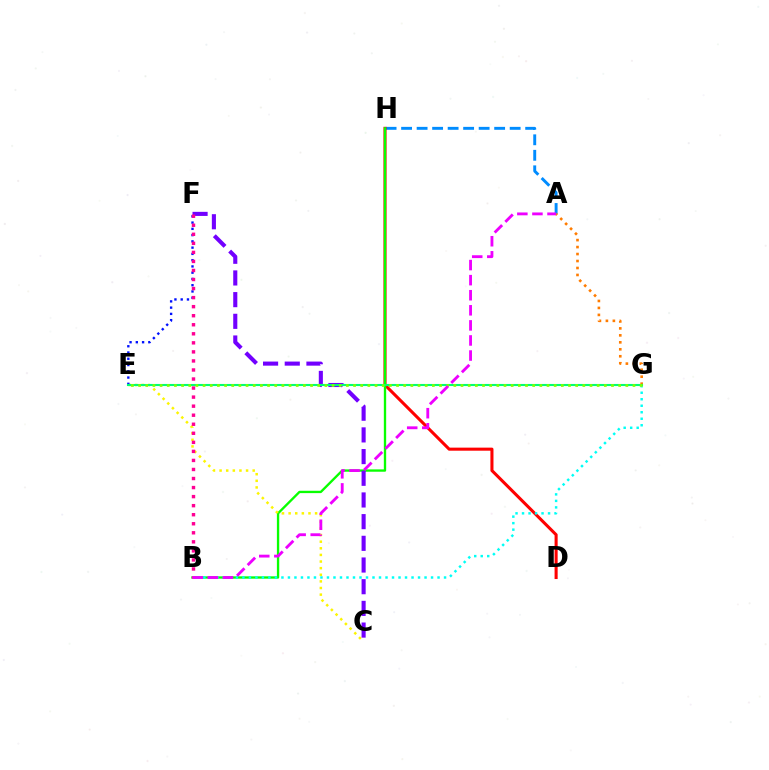{('A', 'H'): [{'color': '#008cff', 'line_style': 'dashed', 'thickness': 2.11}], ('D', 'H'): [{'color': '#ff0000', 'line_style': 'solid', 'thickness': 2.21}], ('B', 'H'): [{'color': '#08ff00', 'line_style': 'solid', 'thickness': 1.68}], ('A', 'G'): [{'color': '#ff7c00', 'line_style': 'dotted', 'thickness': 1.89}], ('C', 'E'): [{'color': '#fcf500', 'line_style': 'dotted', 'thickness': 1.8}], ('C', 'F'): [{'color': '#7200ff', 'line_style': 'dashed', 'thickness': 2.95}], ('B', 'G'): [{'color': '#00fff6', 'line_style': 'dotted', 'thickness': 1.77}], ('E', 'F'): [{'color': '#0010ff', 'line_style': 'dotted', 'thickness': 1.7}], ('E', 'G'): [{'color': '#00ff74', 'line_style': 'solid', 'thickness': 1.51}, {'color': '#84ff00', 'line_style': 'dotted', 'thickness': 1.95}], ('B', 'F'): [{'color': '#ff0094', 'line_style': 'dotted', 'thickness': 2.46}], ('A', 'B'): [{'color': '#ee00ff', 'line_style': 'dashed', 'thickness': 2.05}]}